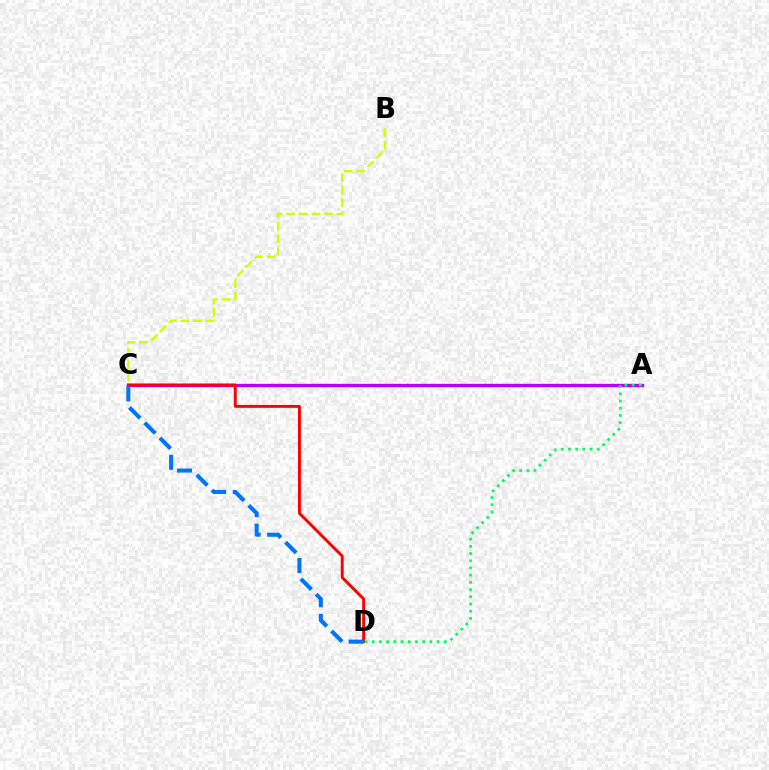{('A', 'C'): [{'color': '#b900ff', 'line_style': 'solid', 'thickness': 2.37}], ('B', 'C'): [{'color': '#d1ff00', 'line_style': 'dashed', 'thickness': 1.7}], ('C', 'D'): [{'color': '#ff0000', 'line_style': 'solid', 'thickness': 2.09}, {'color': '#0074ff', 'line_style': 'dashed', 'thickness': 2.93}], ('A', 'D'): [{'color': '#00ff5c', 'line_style': 'dotted', 'thickness': 1.96}]}